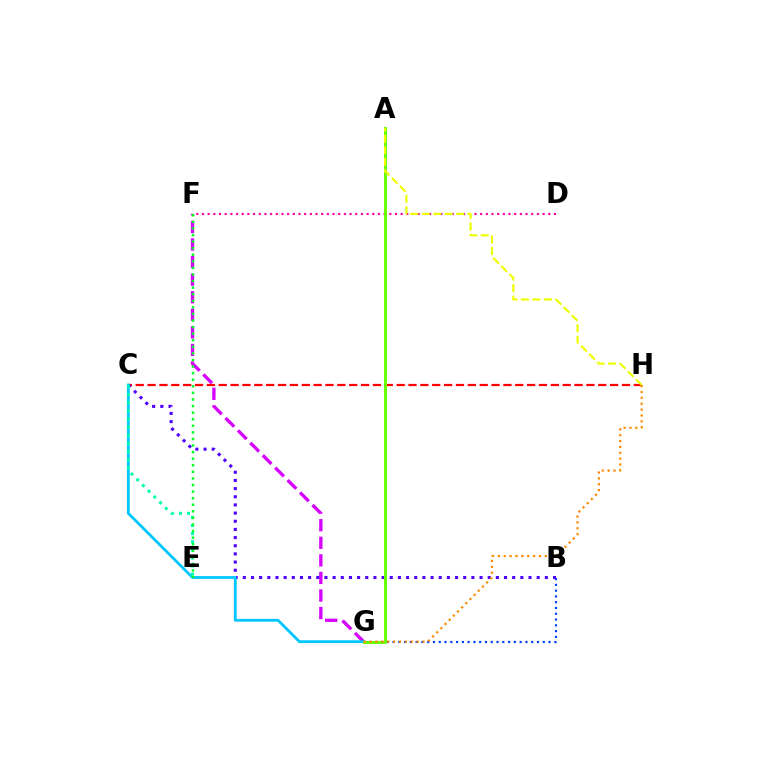{('F', 'G'): [{'color': '#d600ff', 'line_style': 'dashed', 'thickness': 2.39}], ('B', 'G'): [{'color': '#003fff', 'line_style': 'dotted', 'thickness': 1.57}], ('D', 'F'): [{'color': '#ff00a0', 'line_style': 'dotted', 'thickness': 1.54}], ('C', 'H'): [{'color': '#ff0000', 'line_style': 'dashed', 'thickness': 1.61}], ('B', 'C'): [{'color': '#4f00ff', 'line_style': 'dotted', 'thickness': 2.22}], ('C', 'G'): [{'color': '#00c7ff', 'line_style': 'solid', 'thickness': 2.02}], ('C', 'E'): [{'color': '#00ffaf', 'line_style': 'dotted', 'thickness': 2.2}], ('E', 'F'): [{'color': '#00ff27', 'line_style': 'dotted', 'thickness': 1.79}], ('A', 'G'): [{'color': '#66ff00', 'line_style': 'solid', 'thickness': 2.1}], ('A', 'H'): [{'color': '#eeff00', 'line_style': 'dashed', 'thickness': 1.56}], ('G', 'H'): [{'color': '#ff8800', 'line_style': 'dotted', 'thickness': 1.6}]}